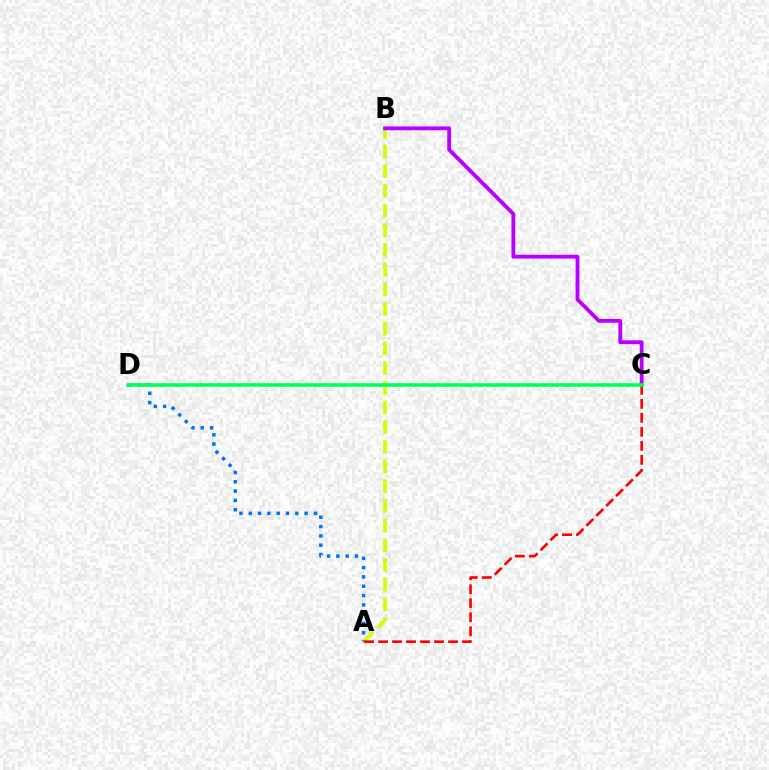{('A', 'B'): [{'color': '#d1ff00', 'line_style': 'dashed', 'thickness': 2.67}], ('A', 'D'): [{'color': '#0074ff', 'line_style': 'dotted', 'thickness': 2.53}], ('B', 'C'): [{'color': '#b900ff', 'line_style': 'solid', 'thickness': 2.75}], ('A', 'C'): [{'color': '#ff0000', 'line_style': 'dashed', 'thickness': 1.9}], ('C', 'D'): [{'color': '#00ff5c', 'line_style': 'solid', 'thickness': 2.56}]}